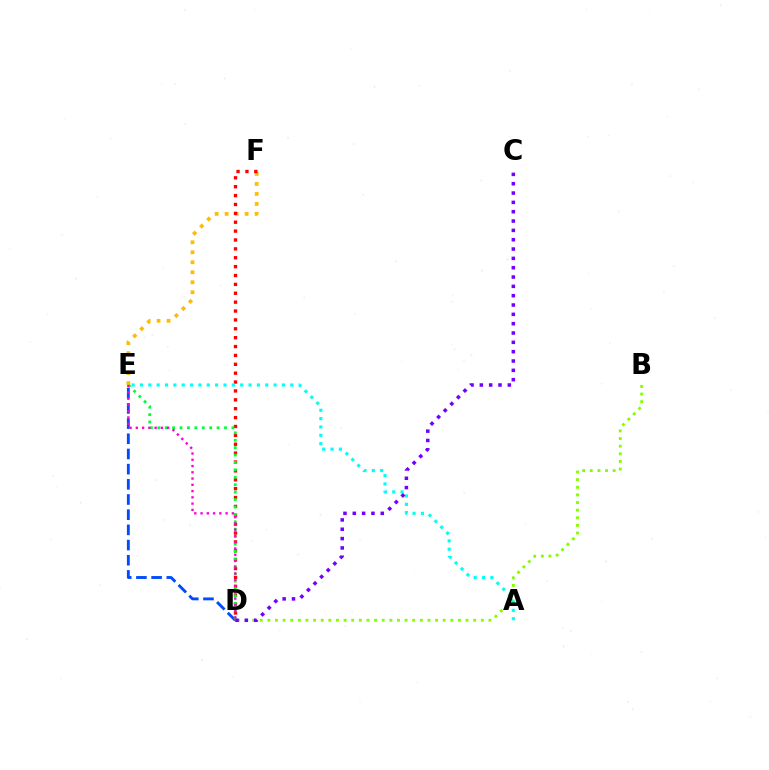{('E', 'F'): [{'color': '#ffbd00', 'line_style': 'dotted', 'thickness': 2.72}], ('D', 'E'): [{'color': '#004bff', 'line_style': 'dashed', 'thickness': 2.06}, {'color': '#00ff39', 'line_style': 'dotted', 'thickness': 2.01}, {'color': '#ff00cf', 'line_style': 'dotted', 'thickness': 1.7}], ('D', 'F'): [{'color': '#ff0000', 'line_style': 'dotted', 'thickness': 2.41}], ('B', 'D'): [{'color': '#84ff00', 'line_style': 'dotted', 'thickness': 2.07}], ('A', 'E'): [{'color': '#00fff6', 'line_style': 'dotted', 'thickness': 2.27}], ('C', 'D'): [{'color': '#7200ff', 'line_style': 'dotted', 'thickness': 2.54}]}